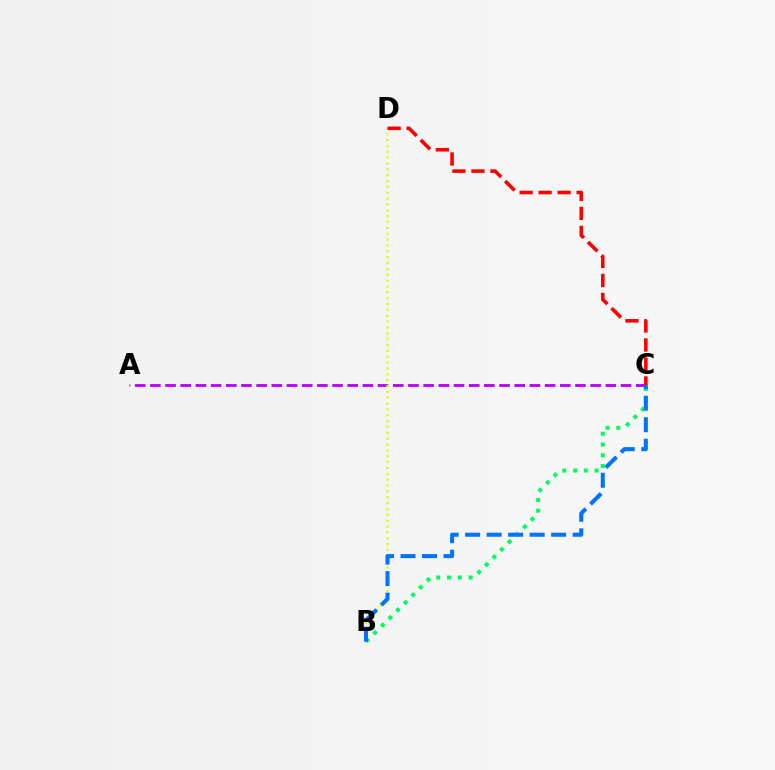{('B', 'C'): [{'color': '#00ff5c', 'line_style': 'dotted', 'thickness': 2.92}, {'color': '#0074ff', 'line_style': 'dashed', 'thickness': 2.92}], ('A', 'C'): [{'color': '#b900ff', 'line_style': 'dashed', 'thickness': 2.06}], ('B', 'D'): [{'color': '#d1ff00', 'line_style': 'dotted', 'thickness': 1.59}], ('C', 'D'): [{'color': '#ff0000', 'line_style': 'dashed', 'thickness': 2.58}]}